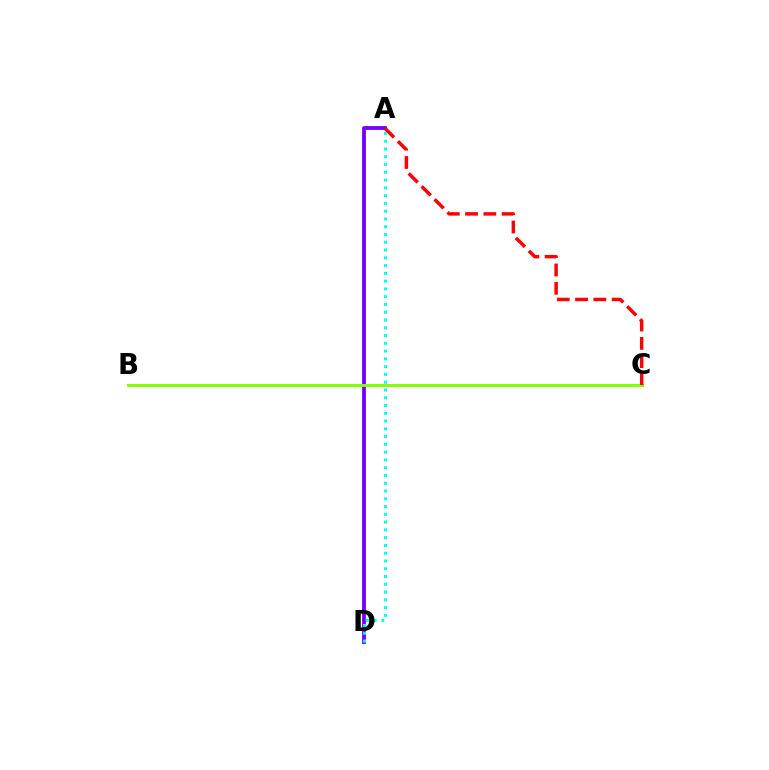{('A', 'D'): [{'color': '#7200ff', 'line_style': 'solid', 'thickness': 2.74}, {'color': '#00fff6', 'line_style': 'dotted', 'thickness': 2.11}], ('B', 'C'): [{'color': '#84ff00', 'line_style': 'solid', 'thickness': 2.13}], ('A', 'C'): [{'color': '#ff0000', 'line_style': 'dashed', 'thickness': 2.49}]}